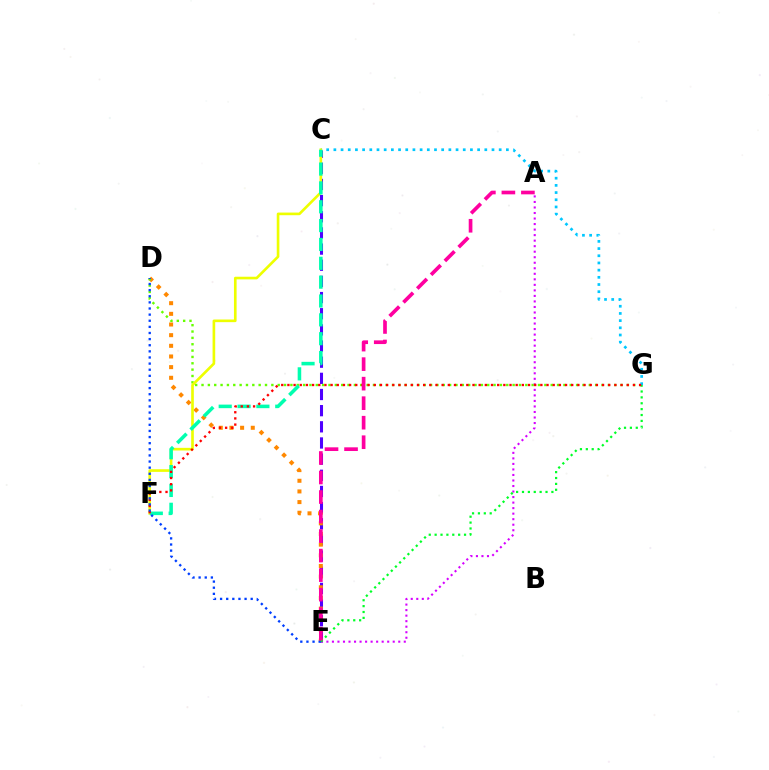{('C', 'E'): [{'color': '#4f00ff', 'line_style': 'dashed', 'thickness': 2.19}], ('D', 'E'): [{'color': '#ff8800', 'line_style': 'dotted', 'thickness': 2.9}, {'color': '#003fff', 'line_style': 'dotted', 'thickness': 1.66}], ('D', 'G'): [{'color': '#66ff00', 'line_style': 'dotted', 'thickness': 1.72}], ('C', 'G'): [{'color': '#00c7ff', 'line_style': 'dotted', 'thickness': 1.95}], ('A', 'E'): [{'color': '#d600ff', 'line_style': 'dotted', 'thickness': 1.5}, {'color': '#ff00a0', 'line_style': 'dashed', 'thickness': 2.65}], ('C', 'F'): [{'color': '#eeff00', 'line_style': 'solid', 'thickness': 1.91}, {'color': '#00ffaf', 'line_style': 'dashed', 'thickness': 2.56}], ('E', 'G'): [{'color': '#00ff27', 'line_style': 'dotted', 'thickness': 1.6}], ('F', 'G'): [{'color': '#ff0000', 'line_style': 'dotted', 'thickness': 1.68}]}